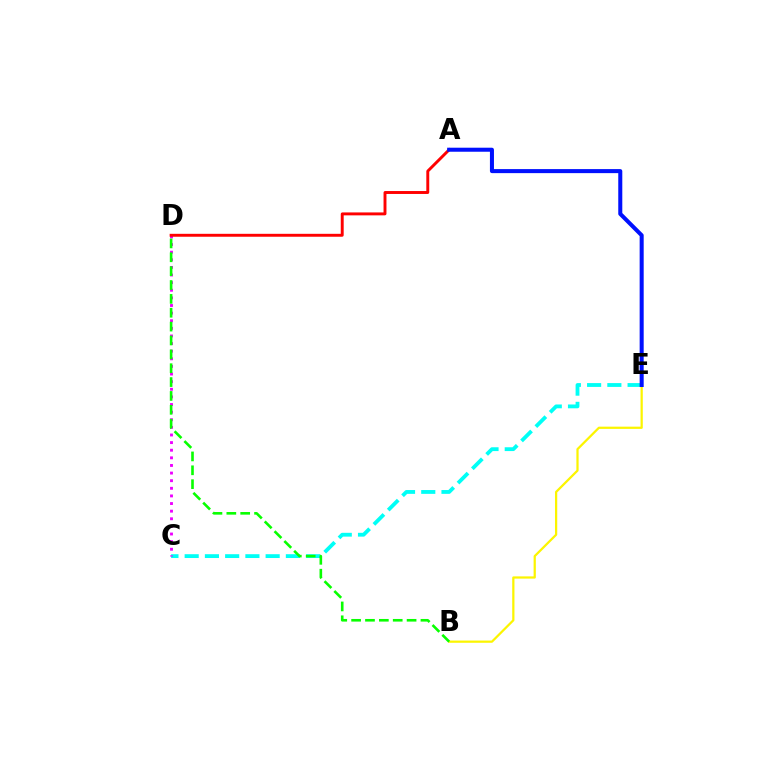{('C', 'E'): [{'color': '#00fff6', 'line_style': 'dashed', 'thickness': 2.75}], ('C', 'D'): [{'color': '#ee00ff', 'line_style': 'dotted', 'thickness': 2.07}], ('B', 'E'): [{'color': '#fcf500', 'line_style': 'solid', 'thickness': 1.61}], ('B', 'D'): [{'color': '#08ff00', 'line_style': 'dashed', 'thickness': 1.88}], ('A', 'D'): [{'color': '#ff0000', 'line_style': 'solid', 'thickness': 2.11}], ('A', 'E'): [{'color': '#0010ff', 'line_style': 'solid', 'thickness': 2.9}]}